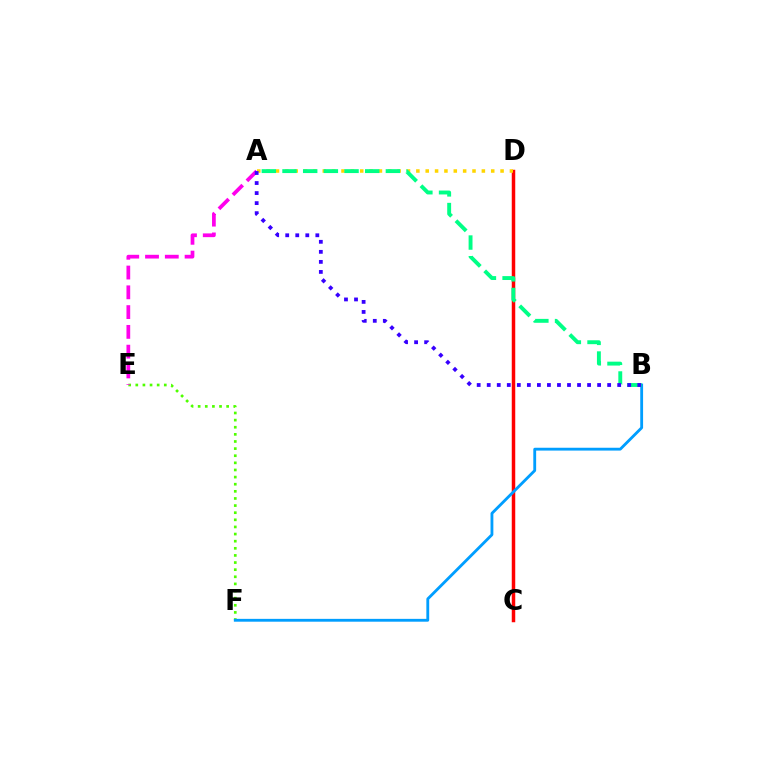{('E', 'F'): [{'color': '#4fff00', 'line_style': 'dotted', 'thickness': 1.93}], ('A', 'E'): [{'color': '#ff00ed', 'line_style': 'dashed', 'thickness': 2.69}], ('C', 'D'): [{'color': '#ff0000', 'line_style': 'solid', 'thickness': 2.51}], ('A', 'D'): [{'color': '#ffd500', 'line_style': 'dotted', 'thickness': 2.54}], ('B', 'F'): [{'color': '#009eff', 'line_style': 'solid', 'thickness': 2.04}], ('A', 'B'): [{'color': '#00ff86', 'line_style': 'dashed', 'thickness': 2.81}, {'color': '#3700ff', 'line_style': 'dotted', 'thickness': 2.73}]}